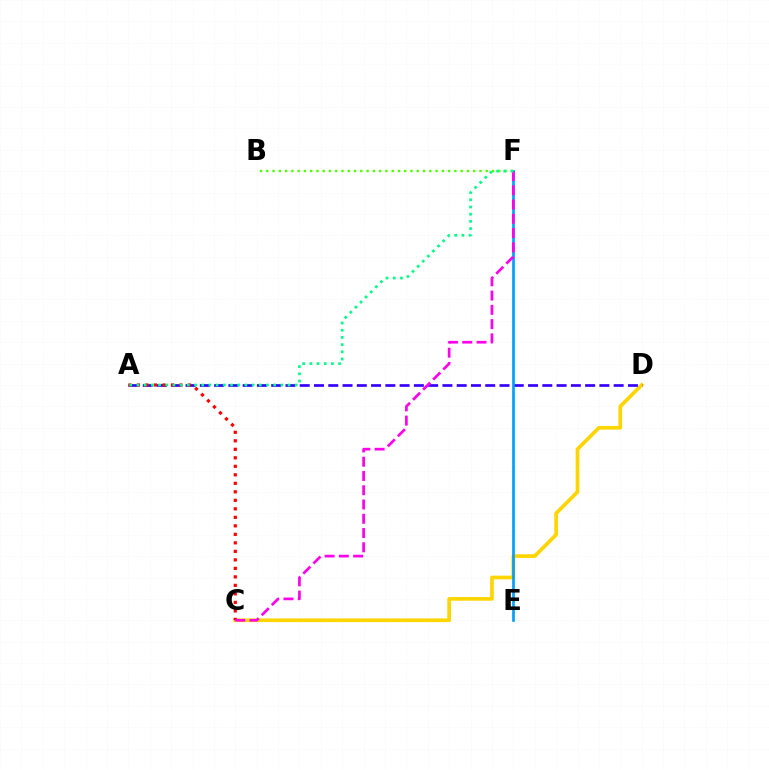{('C', 'D'): [{'color': '#ffd500', 'line_style': 'solid', 'thickness': 2.65}], ('A', 'D'): [{'color': '#3700ff', 'line_style': 'dashed', 'thickness': 1.94}], ('B', 'F'): [{'color': '#4fff00', 'line_style': 'dotted', 'thickness': 1.7}], ('E', 'F'): [{'color': '#009eff', 'line_style': 'solid', 'thickness': 1.93}], ('A', 'C'): [{'color': '#ff0000', 'line_style': 'dotted', 'thickness': 2.31}], ('C', 'F'): [{'color': '#ff00ed', 'line_style': 'dashed', 'thickness': 1.94}], ('A', 'F'): [{'color': '#00ff86', 'line_style': 'dotted', 'thickness': 1.96}]}